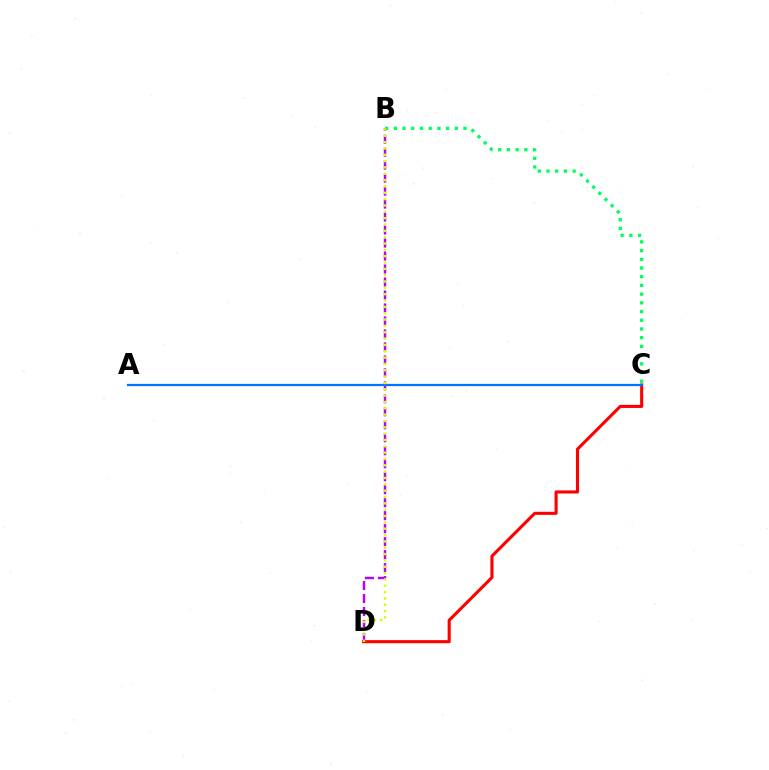{('B', 'D'): [{'color': '#b900ff', 'line_style': 'dashed', 'thickness': 1.76}, {'color': '#d1ff00', 'line_style': 'dotted', 'thickness': 1.72}], ('C', 'D'): [{'color': '#ff0000', 'line_style': 'solid', 'thickness': 2.23}], ('A', 'C'): [{'color': '#0074ff', 'line_style': 'solid', 'thickness': 1.61}], ('B', 'C'): [{'color': '#00ff5c', 'line_style': 'dotted', 'thickness': 2.37}]}